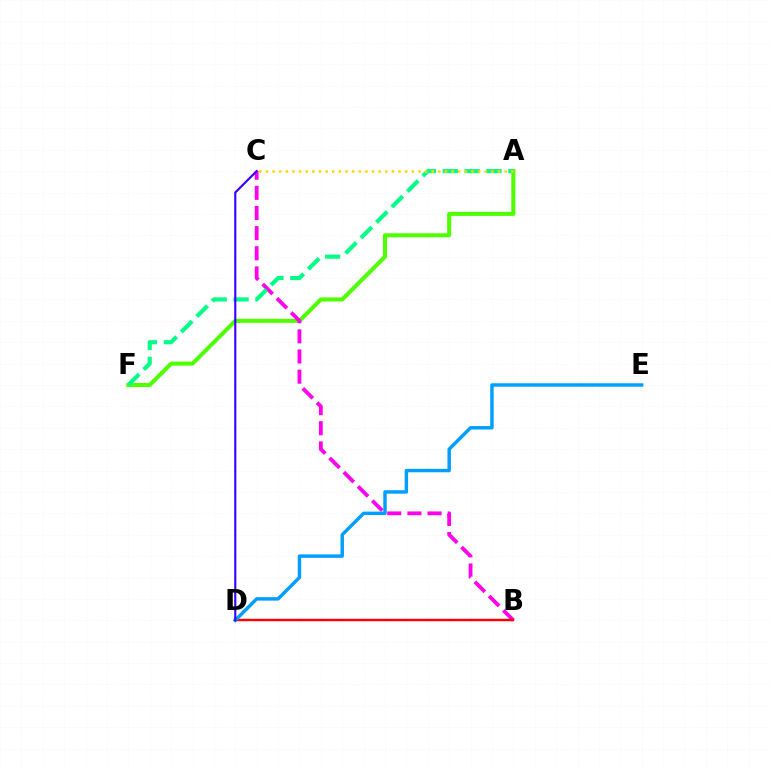{('A', 'F'): [{'color': '#4fff00', 'line_style': 'solid', 'thickness': 2.92}, {'color': '#00ff86', 'line_style': 'dashed', 'thickness': 2.97}], ('B', 'C'): [{'color': '#ff00ed', 'line_style': 'dashed', 'thickness': 2.74}], ('B', 'D'): [{'color': '#ff0000', 'line_style': 'solid', 'thickness': 1.75}], ('D', 'E'): [{'color': '#009eff', 'line_style': 'solid', 'thickness': 2.48}], ('C', 'D'): [{'color': '#3700ff', 'line_style': 'solid', 'thickness': 1.54}], ('A', 'C'): [{'color': '#ffd500', 'line_style': 'dotted', 'thickness': 1.8}]}